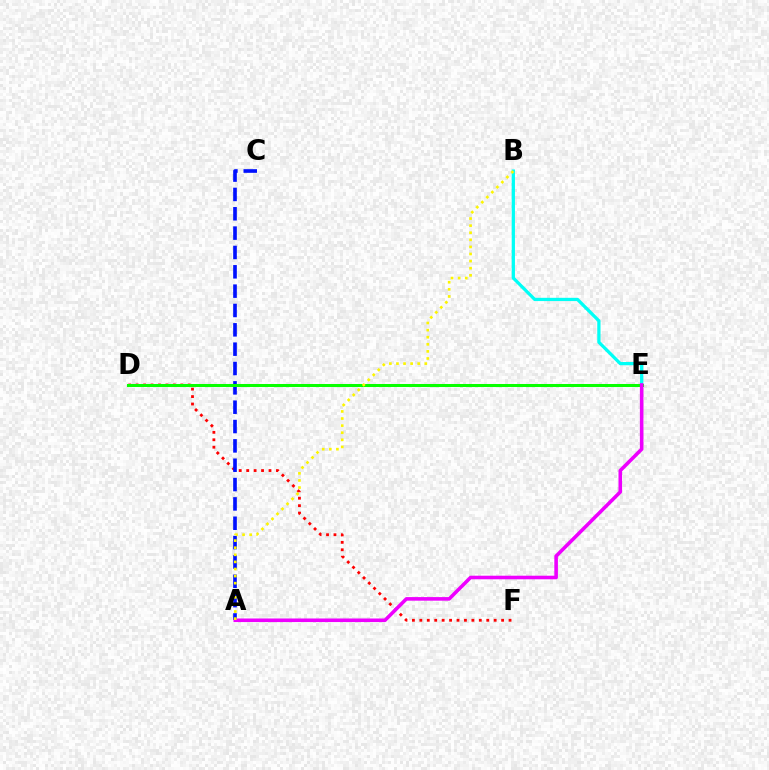{('B', 'E'): [{'color': '#00fff6', 'line_style': 'solid', 'thickness': 2.35}], ('D', 'F'): [{'color': '#ff0000', 'line_style': 'dotted', 'thickness': 2.02}], ('A', 'C'): [{'color': '#0010ff', 'line_style': 'dashed', 'thickness': 2.63}], ('D', 'E'): [{'color': '#08ff00', 'line_style': 'solid', 'thickness': 2.18}], ('A', 'E'): [{'color': '#ee00ff', 'line_style': 'solid', 'thickness': 2.58}], ('A', 'B'): [{'color': '#fcf500', 'line_style': 'dotted', 'thickness': 1.93}]}